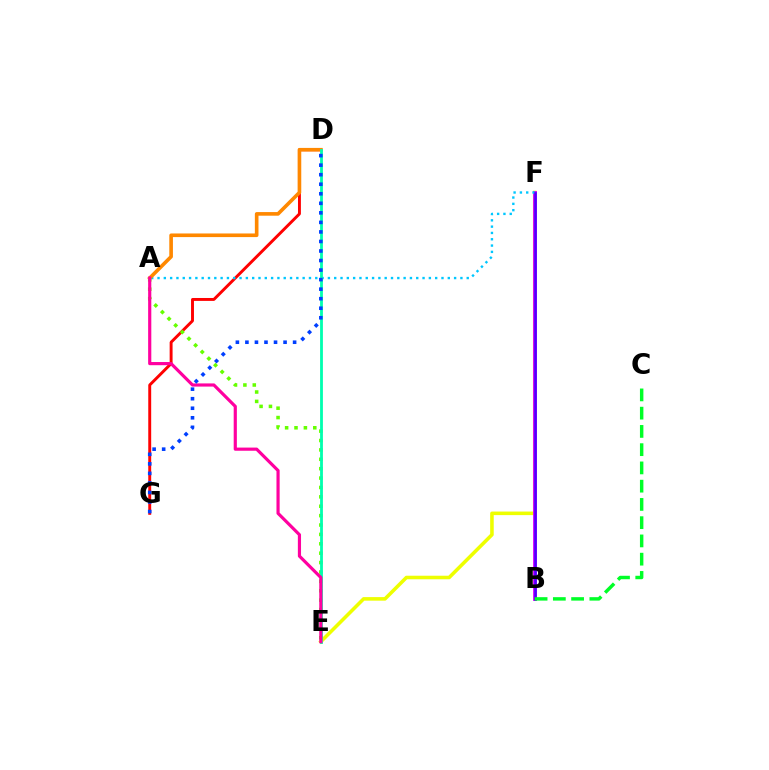{('E', 'F'): [{'color': '#eeff00', 'line_style': 'solid', 'thickness': 2.57}], ('D', 'G'): [{'color': '#ff0000', 'line_style': 'solid', 'thickness': 2.1}, {'color': '#003fff', 'line_style': 'dotted', 'thickness': 2.59}], ('B', 'F'): [{'color': '#d600ff', 'line_style': 'solid', 'thickness': 2.76}, {'color': '#4f00ff', 'line_style': 'solid', 'thickness': 1.85}], ('A', 'F'): [{'color': '#00c7ff', 'line_style': 'dotted', 'thickness': 1.71}], ('A', 'D'): [{'color': '#ff8800', 'line_style': 'solid', 'thickness': 2.61}], ('B', 'C'): [{'color': '#00ff27', 'line_style': 'dashed', 'thickness': 2.48}], ('A', 'E'): [{'color': '#66ff00', 'line_style': 'dotted', 'thickness': 2.55}, {'color': '#ff00a0', 'line_style': 'solid', 'thickness': 2.28}], ('D', 'E'): [{'color': '#00ffaf', 'line_style': 'solid', 'thickness': 2.02}]}